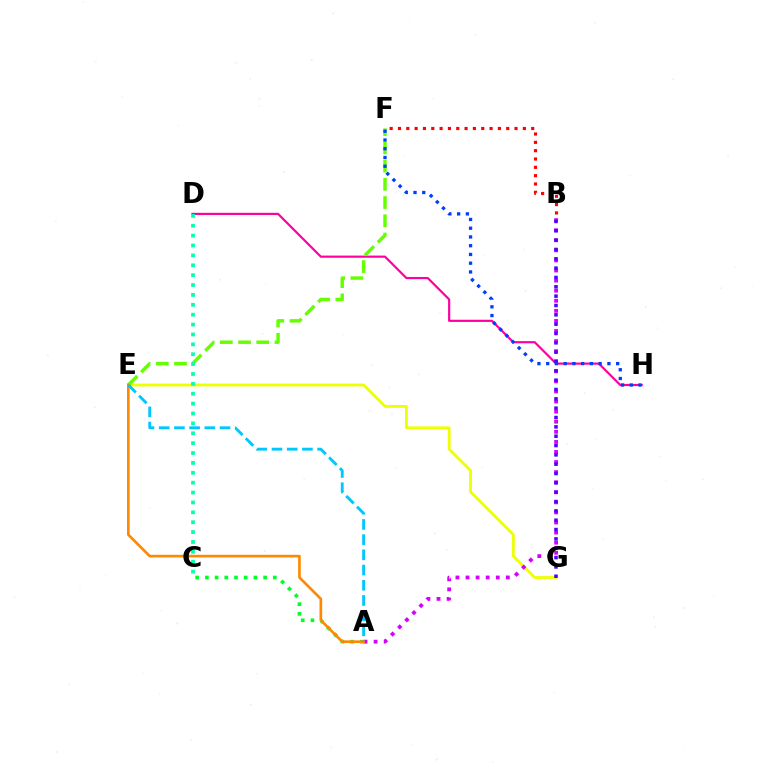{('D', 'H'): [{'color': '#ff00a0', 'line_style': 'solid', 'thickness': 1.57}], ('B', 'F'): [{'color': '#ff0000', 'line_style': 'dotted', 'thickness': 2.26}], ('A', 'C'): [{'color': '#00ff27', 'line_style': 'dotted', 'thickness': 2.64}], ('E', 'G'): [{'color': '#eeff00', 'line_style': 'solid', 'thickness': 2.02}], ('E', 'F'): [{'color': '#66ff00', 'line_style': 'dashed', 'thickness': 2.48}], ('A', 'B'): [{'color': '#d600ff', 'line_style': 'dotted', 'thickness': 2.74}], ('B', 'G'): [{'color': '#4f00ff', 'line_style': 'dotted', 'thickness': 2.54}], ('F', 'H'): [{'color': '#003fff', 'line_style': 'dotted', 'thickness': 2.38}], ('A', 'E'): [{'color': '#ff8800', 'line_style': 'solid', 'thickness': 1.91}, {'color': '#00c7ff', 'line_style': 'dashed', 'thickness': 2.07}], ('C', 'D'): [{'color': '#00ffaf', 'line_style': 'dotted', 'thickness': 2.68}]}